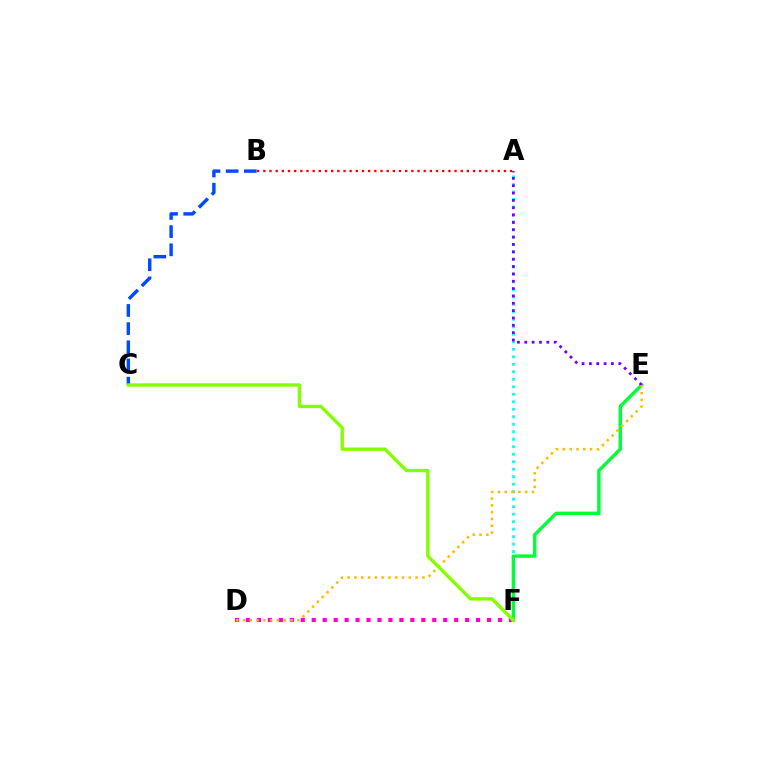{('D', 'F'): [{'color': '#ff00cf', 'line_style': 'dotted', 'thickness': 2.98}], ('A', 'F'): [{'color': '#00fff6', 'line_style': 'dotted', 'thickness': 2.04}], ('E', 'F'): [{'color': '#00ff39', 'line_style': 'solid', 'thickness': 2.45}], ('B', 'C'): [{'color': '#004bff', 'line_style': 'dashed', 'thickness': 2.47}], ('A', 'E'): [{'color': '#7200ff', 'line_style': 'dotted', 'thickness': 2.0}], ('D', 'E'): [{'color': '#ffbd00', 'line_style': 'dotted', 'thickness': 1.85}], ('C', 'F'): [{'color': '#84ff00', 'line_style': 'solid', 'thickness': 2.43}], ('A', 'B'): [{'color': '#ff0000', 'line_style': 'dotted', 'thickness': 1.68}]}